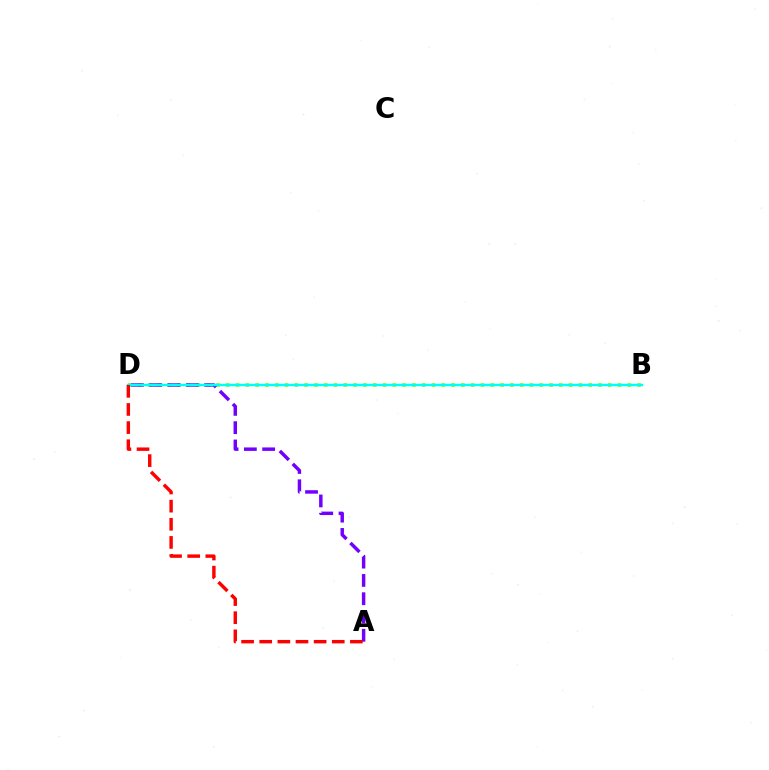{('B', 'D'): [{'color': '#84ff00', 'line_style': 'dotted', 'thickness': 2.66}, {'color': '#00fff6', 'line_style': 'solid', 'thickness': 1.73}], ('A', 'D'): [{'color': '#7200ff', 'line_style': 'dashed', 'thickness': 2.48}, {'color': '#ff0000', 'line_style': 'dashed', 'thickness': 2.46}]}